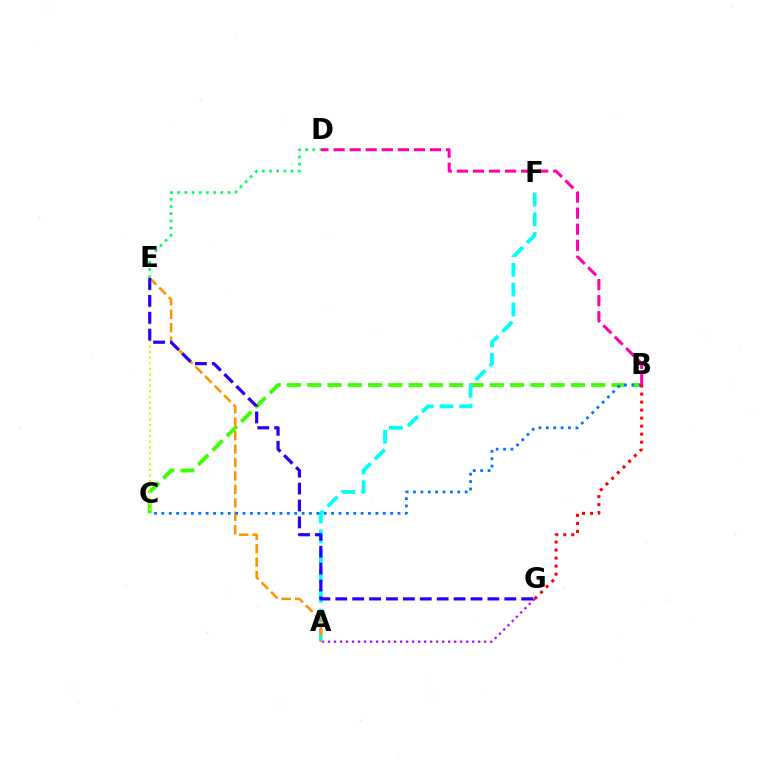{('D', 'E'): [{'color': '#00ff5c', 'line_style': 'dotted', 'thickness': 1.95}], ('A', 'G'): [{'color': '#b900ff', 'line_style': 'dotted', 'thickness': 1.63}], ('B', 'C'): [{'color': '#3dff00', 'line_style': 'dashed', 'thickness': 2.76}, {'color': '#0074ff', 'line_style': 'dotted', 'thickness': 2.0}], ('C', 'E'): [{'color': '#d1ff00', 'line_style': 'dotted', 'thickness': 1.52}], ('A', 'F'): [{'color': '#00fff6', 'line_style': 'dashed', 'thickness': 2.69}], ('A', 'E'): [{'color': '#ff9400', 'line_style': 'dashed', 'thickness': 1.83}], ('B', 'G'): [{'color': '#ff0000', 'line_style': 'dotted', 'thickness': 2.18}], ('B', 'D'): [{'color': '#ff00ac', 'line_style': 'dashed', 'thickness': 2.18}], ('E', 'G'): [{'color': '#2500ff', 'line_style': 'dashed', 'thickness': 2.3}]}